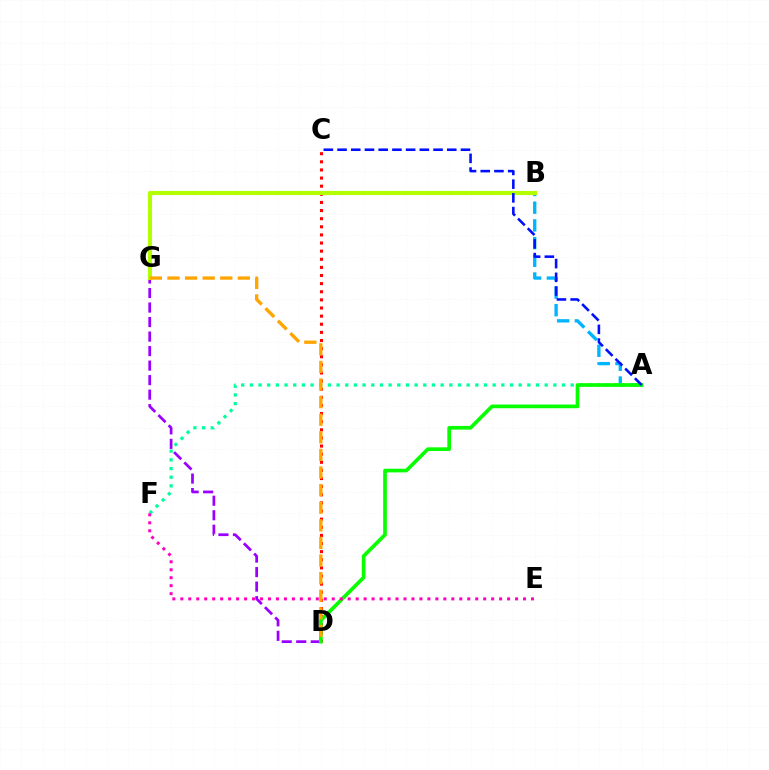{('C', 'D'): [{'color': '#ff0000', 'line_style': 'dotted', 'thickness': 2.21}], ('D', 'G'): [{'color': '#9b00ff', 'line_style': 'dashed', 'thickness': 1.97}, {'color': '#ffa500', 'line_style': 'dashed', 'thickness': 2.39}], ('A', 'B'): [{'color': '#00b5ff', 'line_style': 'dashed', 'thickness': 2.4}], ('A', 'F'): [{'color': '#00ff9d', 'line_style': 'dotted', 'thickness': 2.36}], ('A', 'D'): [{'color': '#08ff00', 'line_style': 'solid', 'thickness': 2.65}], ('B', 'G'): [{'color': '#b3ff00', 'line_style': 'solid', 'thickness': 2.95}], ('E', 'F'): [{'color': '#ff00bd', 'line_style': 'dotted', 'thickness': 2.17}], ('A', 'C'): [{'color': '#0010ff', 'line_style': 'dashed', 'thickness': 1.86}]}